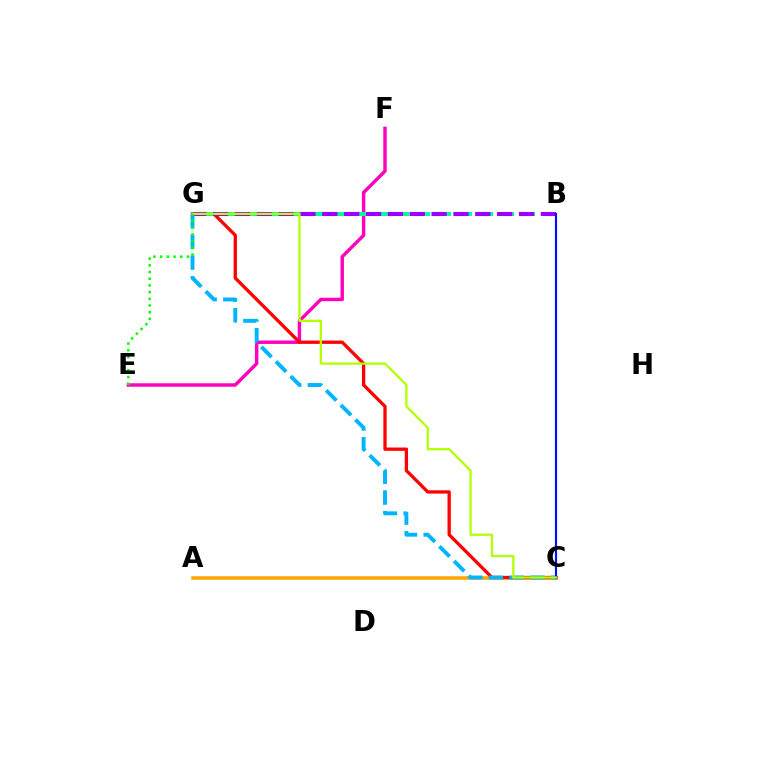{('E', 'F'): [{'color': '#ff00bd', 'line_style': 'solid', 'thickness': 2.47}], ('A', 'C'): [{'color': '#ffa500', 'line_style': 'solid', 'thickness': 2.54}], ('C', 'G'): [{'color': '#ff0000', 'line_style': 'solid', 'thickness': 2.37}, {'color': '#00b5ff', 'line_style': 'dashed', 'thickness': 2.82}, {'color': '#b3ff00', 'line_style': 'solid', 'thickness': 1.63}], ('B', 'G'): [{'color': '#00ff9d', 'line_style': 'dashed', 'thickness': 2.85}, {'color': '#9b00ff', 'line_style': 'dashed', 'thickness': 2.97}], ('B', 'C'): [{'color': '#0010ff', 'line_style': 'solid', 'thickness': 1.54}], ('E', 'G'): [{'color': '#08ff00', 'line_style': 'dotted', 'thickness': 1.82}]}